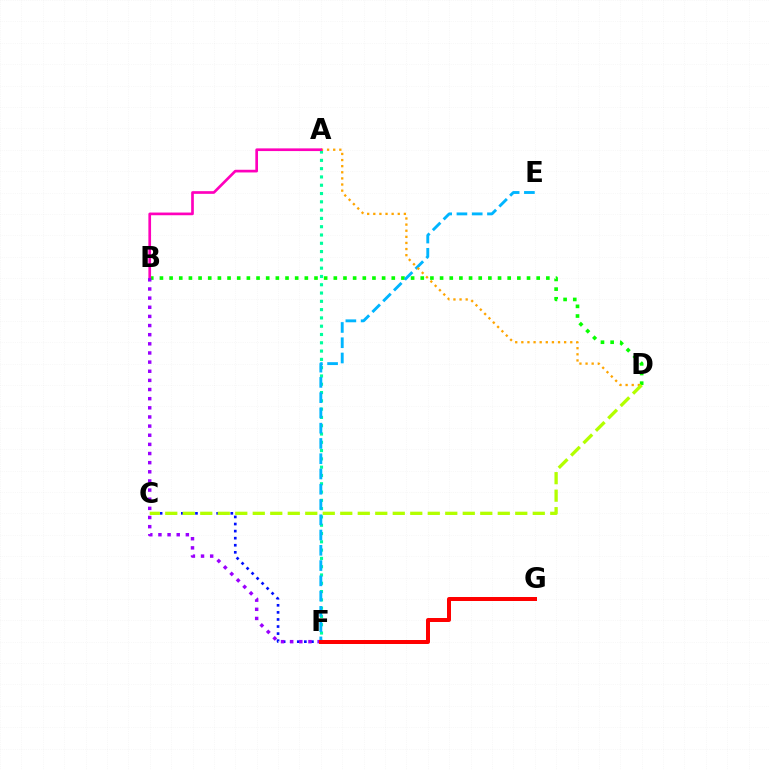{('A', 'F'): [{'color': '#00ff9d', 'line_style': 'dotted', 'thickness': 2.25}], ('C', 'F'): [{'color': '#0010ff', 'line_style': 'dotted', 'thickness': 1.92}], ('B', 'D'): [{'color': '#08ff00', 'line_style': 'dotted', 'thickness': 2.62}], ('E', 'F'): [{'color': '#00b5ff', 'line_style': 'dashed', 'thickness': 2.07}], ('A', 'D'): [{'color': '#ffa500', 'line_style': 'dotted', 'thickness': 1.66}], ('A', 'B'): [{'color': '#ff00bd', 'line_style': 'solid', 'thickness': 1.93}], ('B', 'F'): [{'color': '#9b00ff', 'line_style': 'dotted', 'thickness': 2.48}], ('F', 'G'): [{'color': '#ff0000', 'line_style': 'solid', 'thickness': 2.87}], ('C', 'D'): [{'color': '#b3ff00', 'line_style': 'dashed', 'thickness': 2.38}]}